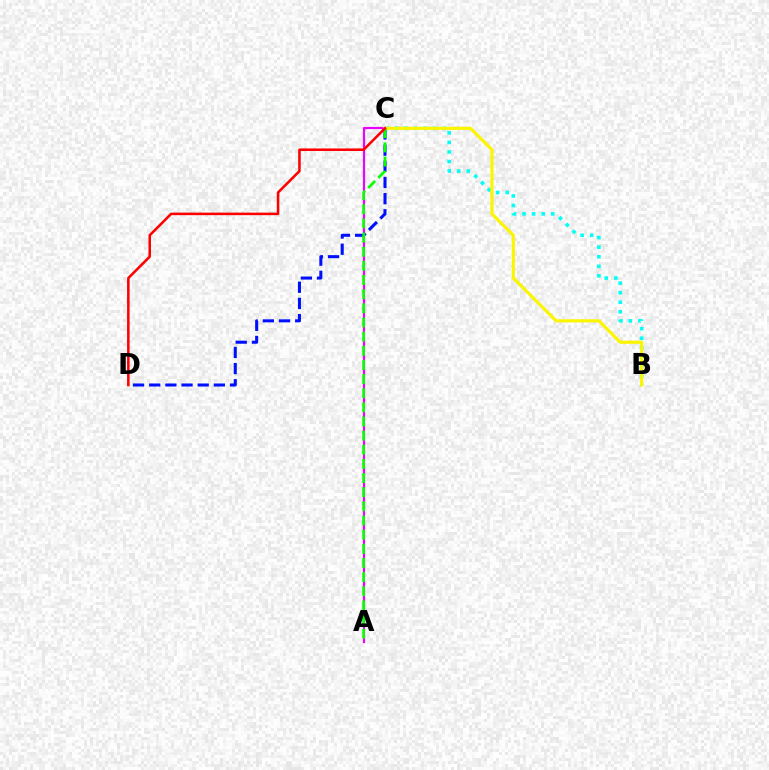{('A', 'C'): [{'color': '#ee00ff', 'line_style': 'solid', 'thickness': 1.58}, {'color': '#08ff00', 'line_style': 'dashed', 'thickness': 1.92}], ('B', 'C'): [{'color': '#00fff6', 'line_style': 'dotted', 'thickness': 2.6}, {'color': '#fcf500', 'line_style': 'solid', 'thickness': 2.27}], ('C', 'D'): [{'color': '#0010ff', 'line_style': 'dashed', 'thickness': 2.2}, {'color': '#ff0000', 'line_style': 'solid', 'thickness': 1.83}]}